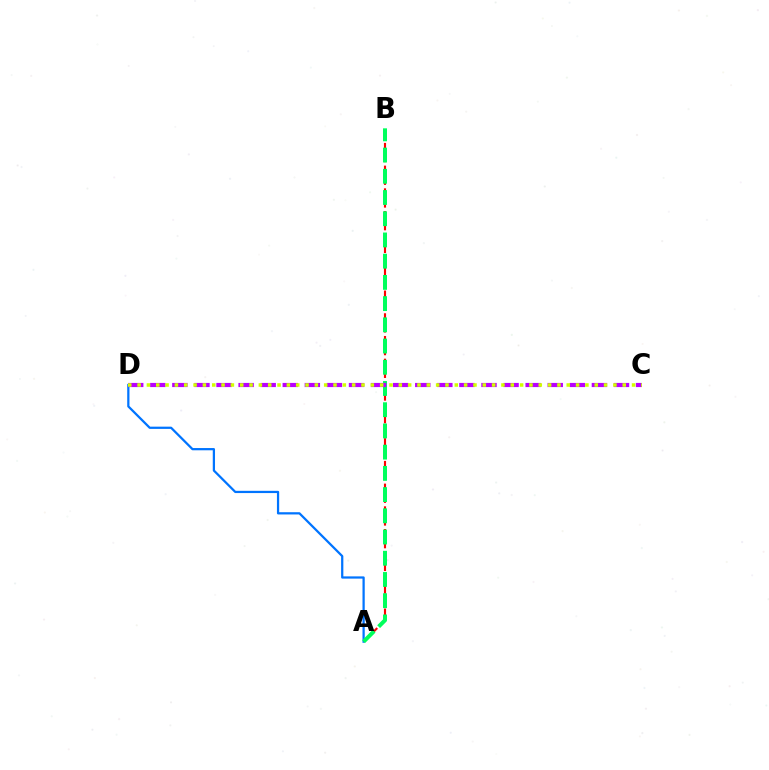{('A', 'B'): [{'color': '#ff0000', 'line_style': 'dashed', 'thickness': 1.54}, {'color': '#00ff5c', 'line_style': 'dashed', 'thickness': 2.88}], ('A', 'D'): [{'color': '#0074ff', 'line_style': 'solid', 'thickness': 1.62}], ('C', 'D'): [{'color': '#b900ff', 'line_style': 'dashed', 'thickness': 3.0}, {'color': '#d1ff00', 'line_style': 'dotted', 'thickness': 2.53}]}